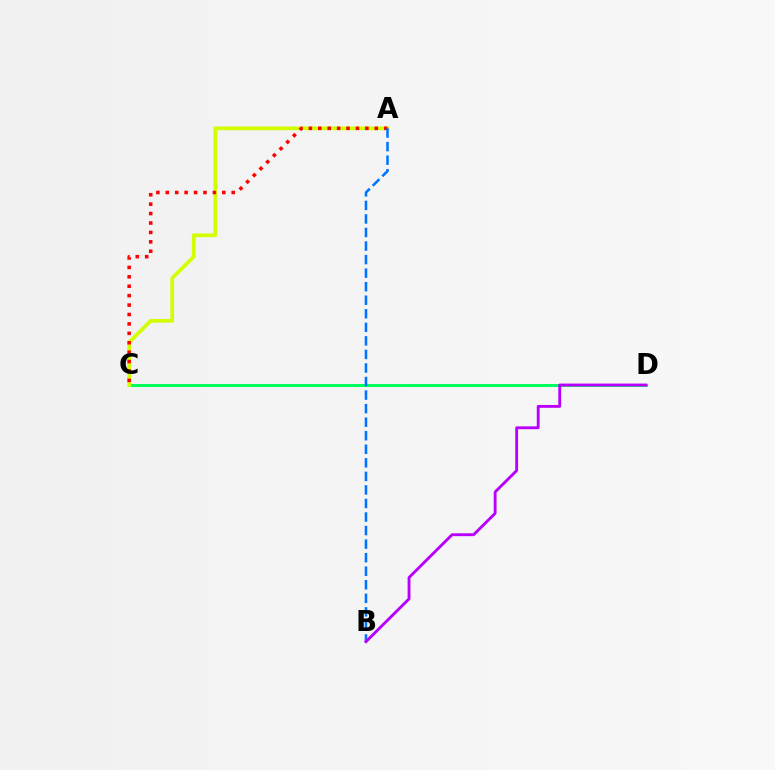{('C', 'D'): [{'color': '#00ff5c', 'line_style': 'solid', 'thickness': 2.16}], ('A', 'C'): [{'color': '#d1ff00', 'line_style': 'solid', 'thickness': 2.68}, {'color': '#ff0000', 'line_style': 'dotted', 'thickness': 2.56}], ('A', 'B'): [{'color': '#0074ff', 'line_style': 'dashed', 'thickness': 1.84}], ('B', 'D'): [{'color': '#b900ff', 'line_style': 'solid', 'thickness': 2.06}]}